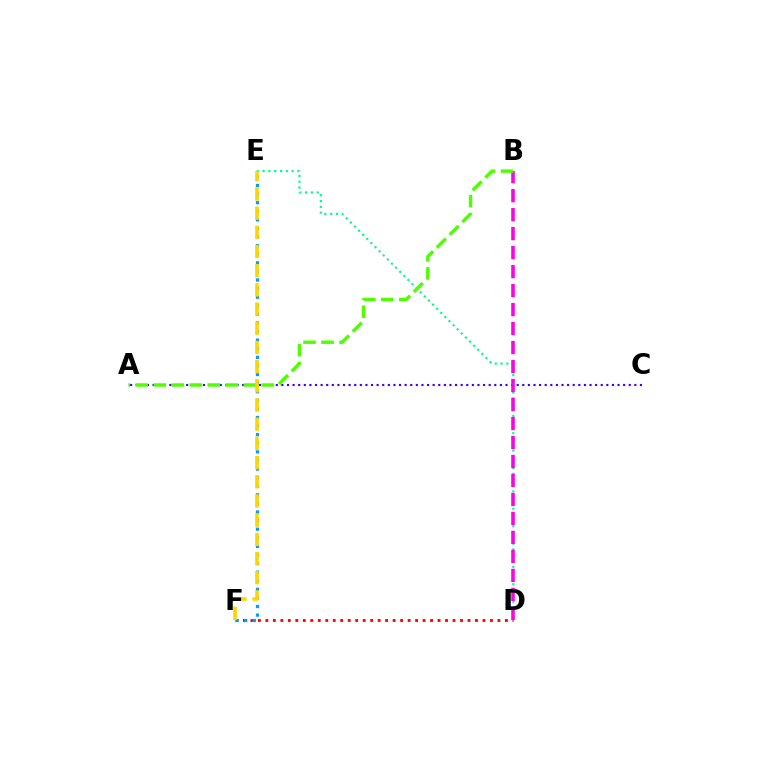{('D', 'E'): [{'color': '#00ff86', 'line_style': 'dotted', 'thickness': 1.58}], ('A', 'C'): [{'color': '#3700ff', 'line_style': 'dotted', 'thickness': 1.52}], ('D', 'F'): [{'color': '#ff0000', 'line_style': 'dotted', 'thickness': 2.03}], ('B', 'D'): [{'color': '#ff00ed', 'line_style': 'dashed', 'thickness': 2.58}], ('A', 'B'): [{'color': '#4fff00', 'line_style': 'dashed', 'thickness': 2.45}], ('E', 'F'): [{'color': '#009eff', 'line_style': 'dotted', 'thickness': 2.33}, {'color': '#ffd500', 'line_style': 'dashed', 'thickness': 2.61}]}